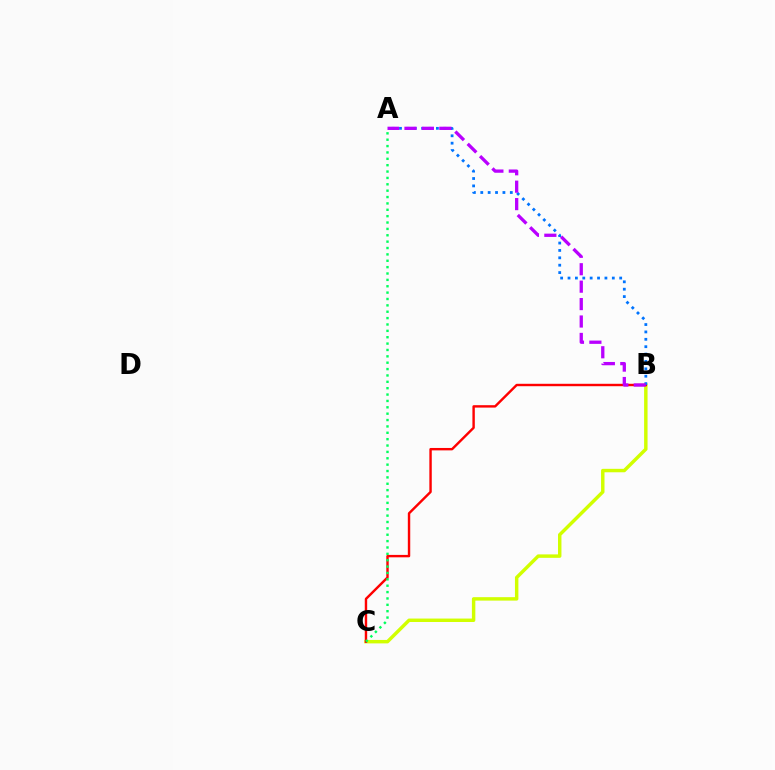{('B', 'C'): [{'color': '#d1ff00', 'line_style': 'solid', 'thickness': 2.48}, {'color': '#ff0000', 'line_style': 'solid', 'thickness': 1.74}], ('A', 'B'): [{'color': '#0074ff', 'line_style': 'dotted', 'thickness': 2.01}, {'color': '#b900ff', 'line_style': 'dashed', 'thickness': 2.37}], ('A', 'C'): [{'color': '#00ff5c', 'line_style': 'dotted', 'thickness': 1.73}]}